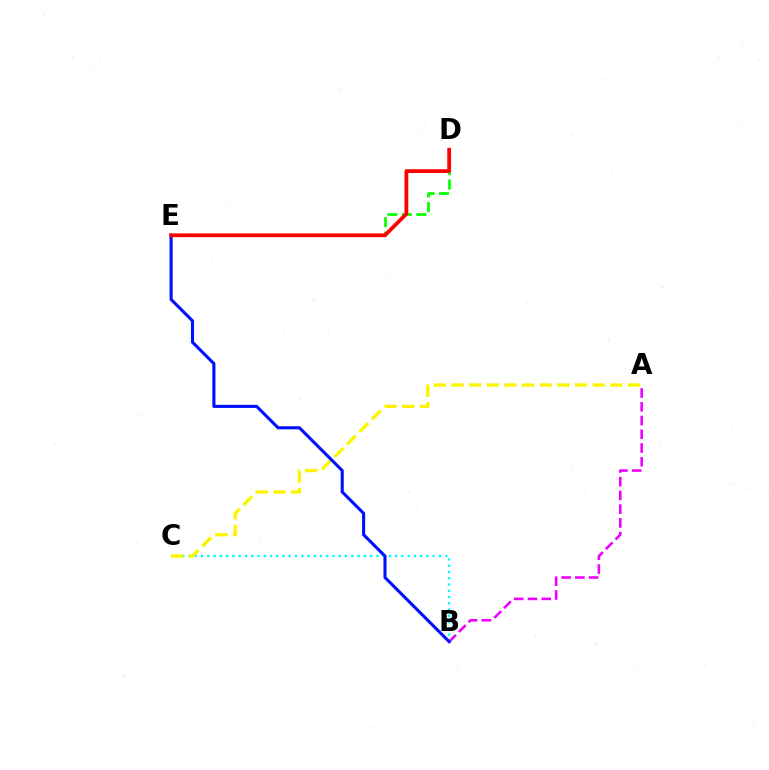{('D', 'E'): [{'color': '#08ff00', 'line_style': 'dashed', 'thickness': 1.97}, {'color': '#ff0000', 'line_style': 'solid', 'thickness': 2.7}], ('A', 'B'): [{'color': '#ee00ff', 'line_style': 'dashed', 'thickness': 1.87}], ('B', 'C'): [{'color': '#00fff6', 'line_style': 'dotted', 'thickness': 1.7}], ('A', 'C'): [{'color': '#fcf500', 'line_style': 'dashed', 'thickness': 2.4}], ('B', 'E'): [{'color': '#0010ff', 'line_style': 'solid', 'thickness': 2.22}]}